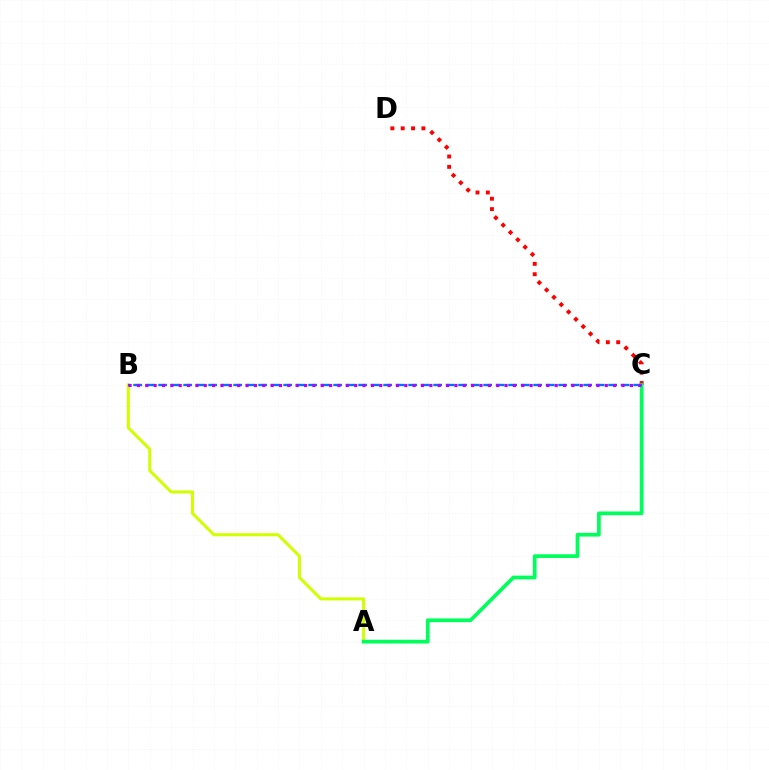{('A', 'B'): [{'color': '#d1ff00', 'line_style': 'solid', 'thickness': 2.17}], ('C', 'D'): [{'color': '#ff0000', 'line_style': 'dotted', 'thickness': 2.81}], ('A', 'C'): [{'color': '#00ff5c', 'line_style': 'solid', 'thickness': 2.68}], ('B', 'C'): [{'color': '#0074ff', 'line_style': 'dashed', 'thickness': 1.7}, {'color': '#b900ff', 'line_style': 'dotted', 'thickness': 2.27}]}